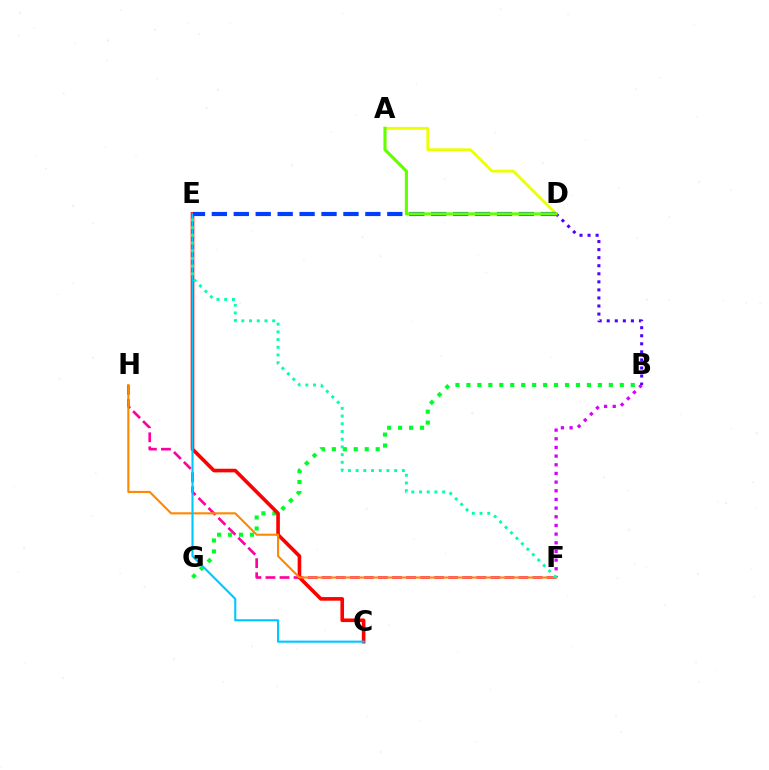{('A', 'D'): [{'color': '#eeff00', 'line_style': 'solid', 'thickness': 2.03}, {'color': '#66ff00', 'line_style': 'solid', 'thickness': 2.27}], ('F', 'H'): [{'color': '#ff00a0', 'line_style': 'dashed', 'thickness': 1.91}, {'color': '#ff8800', 'line_style': 'solid', 'thickness': 1.52}], ('B', 'G'): [{'color': '#00ff27', 'line_style': 'dotted', 'thickness': 2.98}], ('C', 'E'): [{'color': '#ff0000', 'line_style': 'solid', 'thickness': 2.61}, {'color': '#00c7ff', 'line_style': 'solid', 'thickness': 1.53}], ('B', 'F'): [{'color': '#d600ff', 'line_style': 'dotted', 'thickness': 2.35}], ('D', 'E'): [{'color': '#003fff', 'line_style': 'dashed', 'thickness': 2.98}], ('E', 'F'): [{'color': '#00ffaf', 'line_style': 'dotted', 'thickness': 2.09}], ('B', 'D'): [{'color': '#4f00ff', 'line_style': 'dotted', 'thickness': 2.19}]}